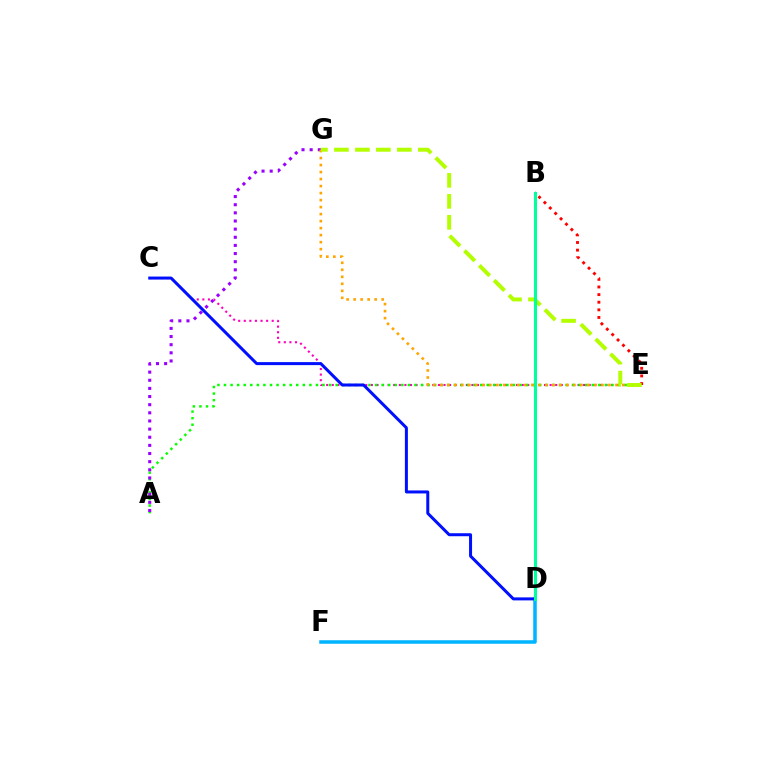{('C', 'E'): [{'color': '#ff00bd', 'line_style': 'dotted', 'thickness': 1.52}], ('A', 'E'): [{'color': '#08ff00', 'line_style': 'dotted', 'thickness': 1.78}], ('A', 'G'): [{'color': '#9b00ff', 'line_style': 'dotted', 'thickness': 2.21}], ('E', 'G'): [{'color': '#ffa500', 'line_style': 'dotted', 'thickness': 1.9}, {'color': '#b3ff00', 'line_style': 'dashed', 'thickness': 2.85}], ('B', 'E'): [{'color': '#ff0000', 'line_style': 'dotted', 'thickness': 2.07}], ('D', 'F'): [{'color': '#00b5ff', 'line_style': 'solid', 'thickness': 2.54}], ('C', 'D'): [{'color': '#0010ff', 'line_style': 'solid', 'thickness': 2.16}], ('B', 'D'): [{'color': '#00ff9d', 'line_style': 'solid', 'thickness': 2.23}]}